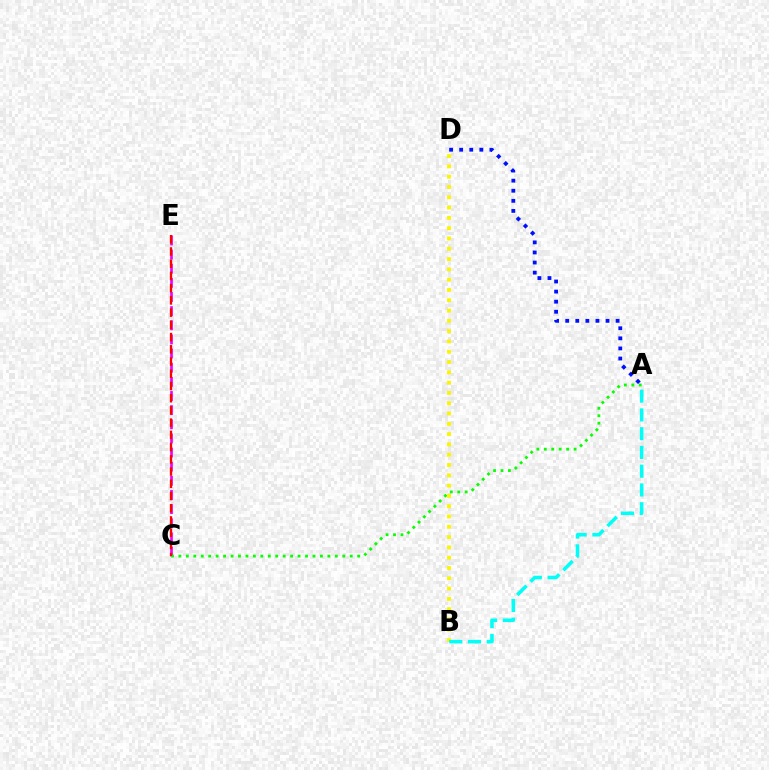{('C', 'E'): [{'color': '#ee00ff', 'line_style': 'dashed', 'thickness': 1.92}, {'color': '#ff0000', 'line_style': 'dashed', 'thickness': 1.66}], ('A', 'D'): [{'color': '#0010ff', 'line_style': 'dotted', 'thickness': 2.74}], ('A', 'C'): [{'color': '#08ff00', 'line_style': 'dotted', 'thickness': 2.02}], ('B', 'D'): [{'color': '#fcf500', 'line_style': 'dotted', 'thickness': 2.8}], ('A', 'B'): [{'color': '#00fff6', 'line_style': 'dashed', 'thickness': 2.55}]}